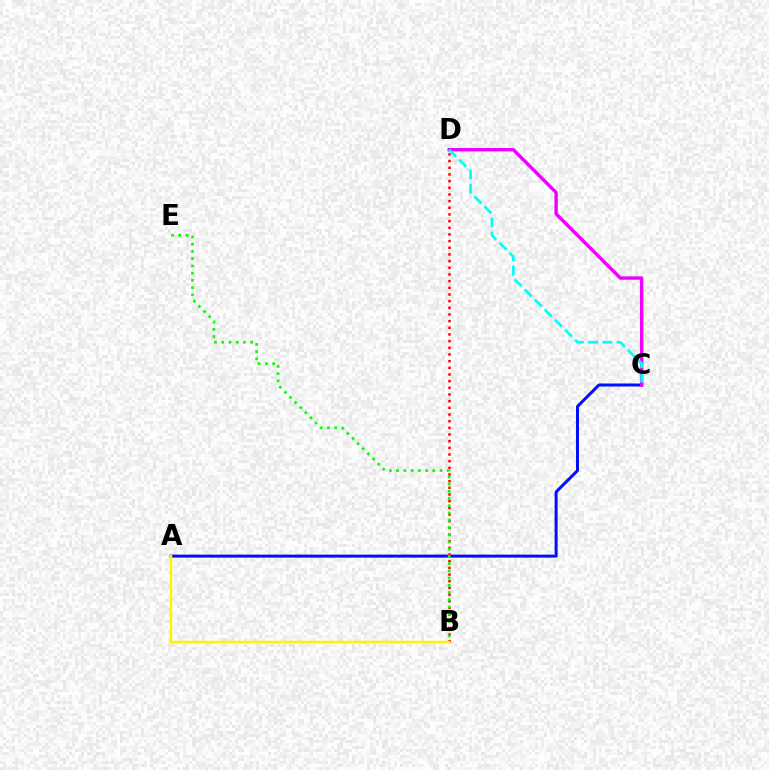{('A', 'C'): [{'color': '#0010ff', 'line_style': 'solid', 'thickness': 2.16}], ('C', 'D'): [{'color': '#ee00ff', 'line_style': 'solid', 'thickness': 2.44}, {'color': '#00fff6', 'line_style': 'dashed', 'thickness': 1.93}], ('B', 'D'): [{'color': '#ff0000', 'line_style': 'dotted', 'thickness': 1.81}], ('A', 'B'): [{'color': '#fcf500', 'line_style': 'solid', 'thickness': 1.8}], ('B', 'E'): [{'color': '#08ff00', 'line_style': 'dotted', 'thickness': 1.96}]}